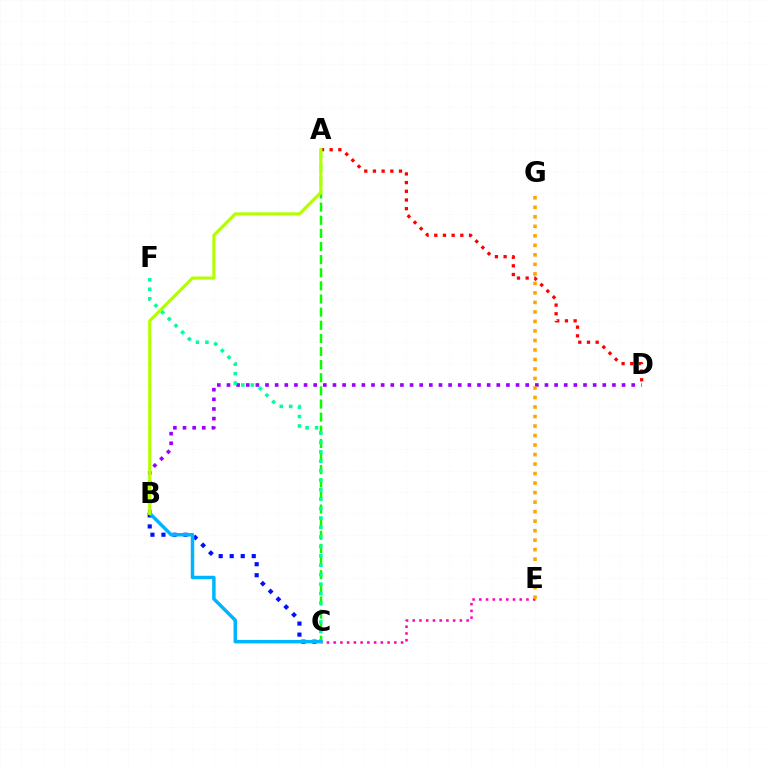{('B', 'D'): [{'color': '#9b00ff', 'line_style': 'dotted', 'thickness': 2.62}], ('A', 'D'): [{'color': '#ff0000', 'line_style': 'dotted', 'thickness': 2.36}], ('A', 'C'): [{'color': '#08ff00', 'line_style': 'dashed', 'thickness': 1.78}], ('C', 'E'): [{'color': '#ff00bd', 'line_style': 'dotted', 'thickness': 1.83}], ('C', 'F'): [{'color': '#00ff9d', 'line_style': 'dotted', 'thickness': 2.57}], ('E', 'G'): [{'color': '#ffa500', 'line_style': 'dotted', 'thickness': 2.58}], ('B', 'C'): [{'color': '#0010ff', 'line_style': 'dotted', 'thickness': 2.99}, {'color': '#00b5ff', 'line_style': 'solid', 'thickness': 2.5}], ('A', 'B'): [{'color': '#b3ff00', 'line_style': 'solid', 'thickness': 2.26}]}